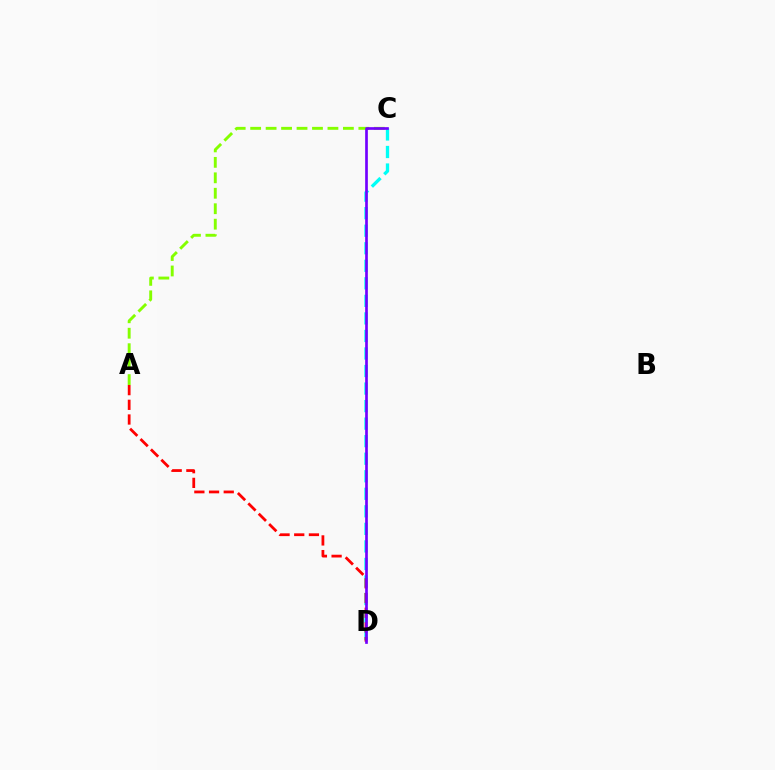{('C', 'D'): [{'color': '#00fff6', 'line_style': 'dashed', 'thickness': 2.38}, {'color': '#7200ff', 'line_style': 'solid', 'thickness': 1.93}], ('A', 'D'): [{'color': '#ff0000', 'line_style': 'dashed', 'thickness': 2.0}], ('A', 'C'): [{'color': '#84ff00', 'line_style': 'dashed', 'thickness': 2.1}]}